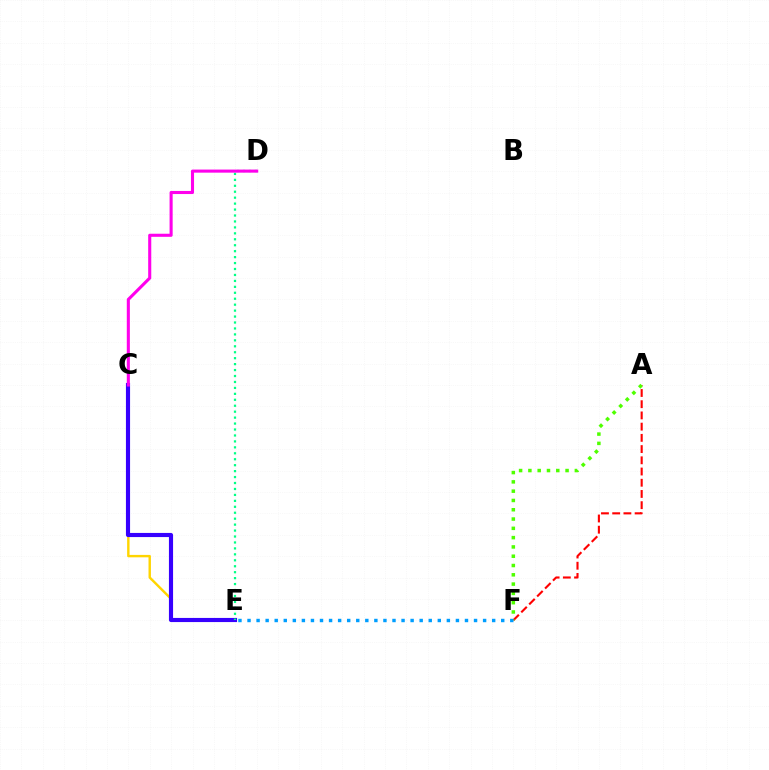{('C', 'E'): [{'color': '#ffd500', 'line_style': 'solid', 'thickness': 1.74}, {'color': '#3700ff', 'line_style': 'solid', 'thickness': 2.98}], ('A', 'F'): [{'color': '#ff0000', 'line_style': 'dashed', 'thickness': 1.52}, {'color': '#4fff00', 'line_style': 'dotted', 'thickness': 2.52}], ('E', 'F'): [{'color': '#009eff', 'line_style': 'dotted', 'thickness': 2.46}], ('D', 'E'): [{'color': '#00ff86', 'line_style': 'dotted', 'thickness': 1.62}], ('C', 'D'): [{'color': '#ff00ed', 'line_style': 'solid', 'thickness': 2.22}]}